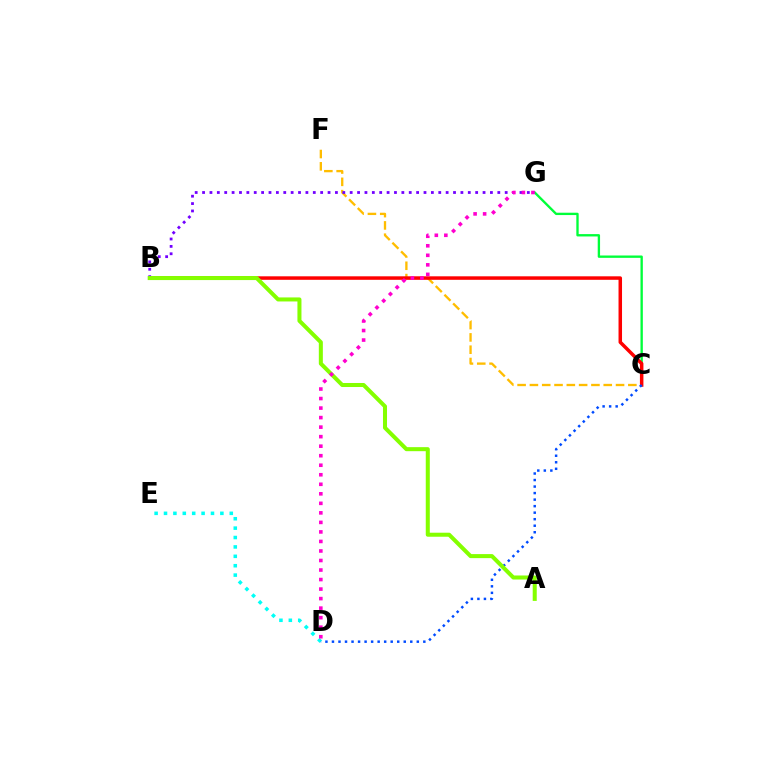{('C', 'F'): [{'color': '#ffbd00', 'line_style': 'dashed', 'thickness': 1.67}], ('C', 'G'): [{'color': '#00ff39', 'line_style': 'solid', 'thickness': 1.69}], ('D', 'E'): [{'color': '#00fff6', 'line_style': 'dotted', 'thickness': 2.55}], ('B', 'C'): [{'color': '#ff0000', 'line_style': 'solid', 'thickness': 2.52}], ('B', 'G'): [{'color': '#7200ff', 'line_style': 'dotted', 'thickness': 2.01}], ('C', 'D'): [{'color': '#004bff', 'line_style': 'dotted', 'thickness': 1.77}], ('A', 'B'): [{'color': '#84ff00', 'line_style': 'solid', 'thickness': 2.9}], ('D', 'G'): [{'color': '#ff00cf', 'line_style': 'dotted', 'thickness': 2.59}]}